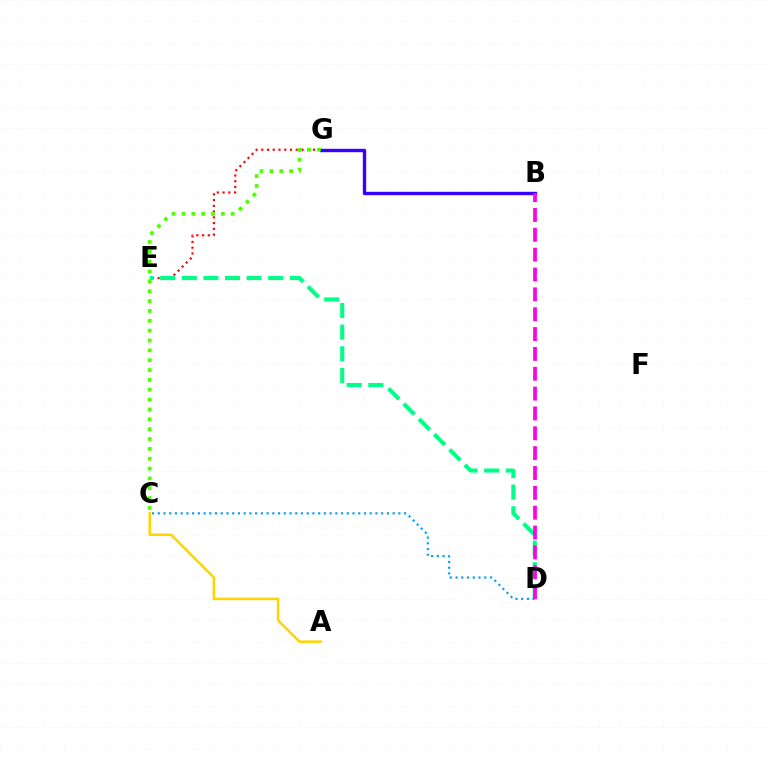{('E', 'G'): [{'color': '#ff0000', 'line_style': 'dotted', 'thickness': 1.56}], ('D', 'E'): [{'color': '#00ff86', 'line_style': 'dashed', 'thickness': 2.94}], ('B', 'G'): [{'color': '#3700ff', 'line_style': 'solid', 'thickness': 2.44}], ('A', 'C'): [{'color': '#ffd500', 'line_style': 'solid', 'thickness': 1.82}], ('C', 'D'): [{'color': '#009eff', 'line_style': 'dotted', 'thickness': 1.56}], ('B', 'D'): [{'color': '#ff00ed', 'line_style': 'dashed', 'thickness': 2.7}], ('C', 'G'): [{'color': '#4fff00', 'line_style': 'dotted', 'thickness': 2.68}]}